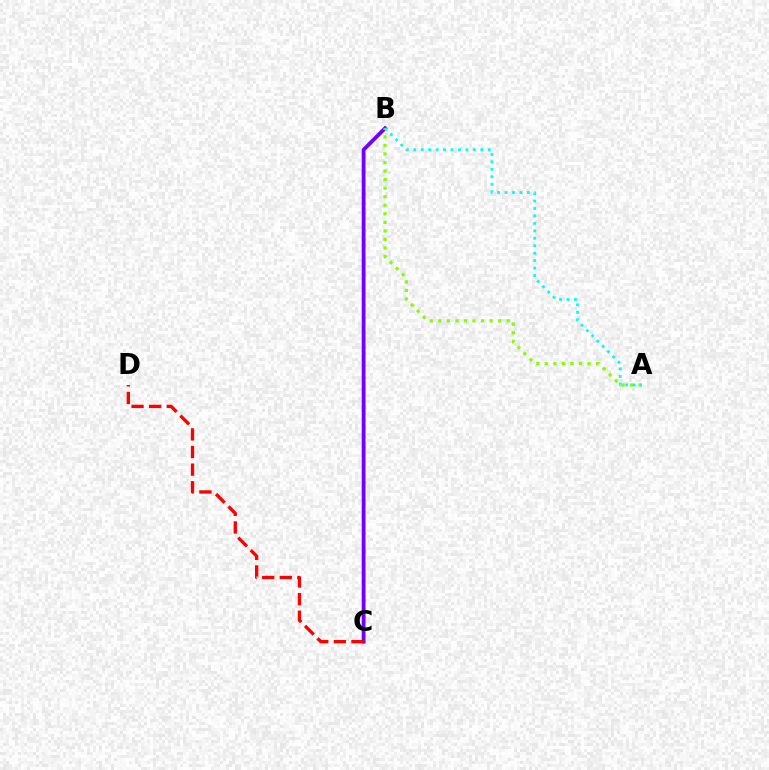{('B', 'C'): [{'color': '#7200ff', 'line_style': 'solid', 'thickness': 2.75}], ('A', 'B'): [{'color': '#84ff00', 'line_style': 'dotted', 'thickness': 2.32}, {'color': '#00fff6', 'line_style': 'dotted', 'thickness': 2.02}], ('C', 'D'): [{'color': '#ff0000', 'line_style': 'dashed', 'thickness': 2.39}]}